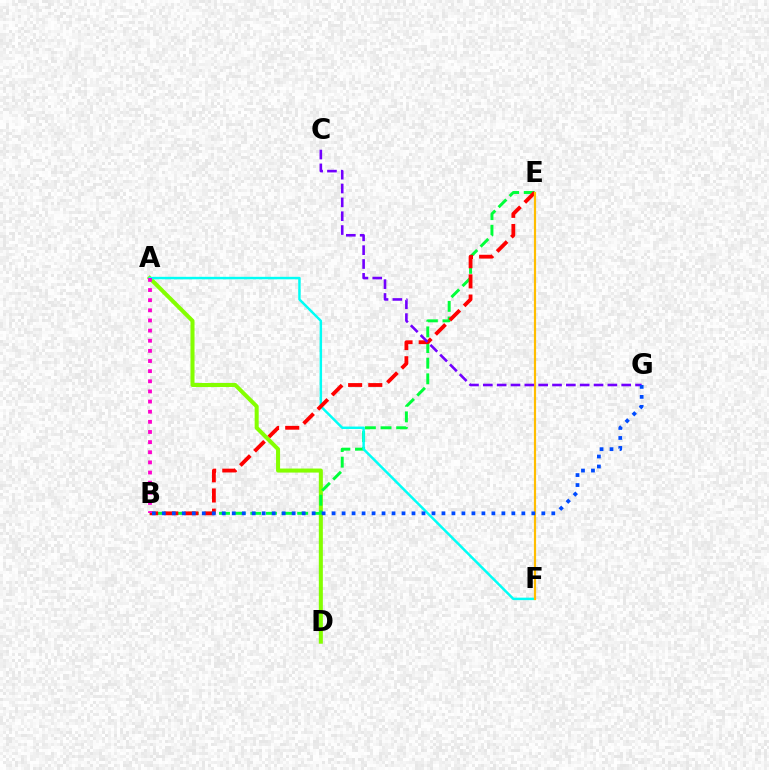{('A', 'D'): [{'color': '#84ff00', 'line_style': 'solid', 'thickness': 2.91}], ('B', 'E'): [{'color': '#00ff39', 'line_style': 'dashed', 'thickness': 2.12}, {'color': '#ff0000', 'line_style': 'dashed', 'thickness': 2.74}], ('A', 'F'): [{'color': '#00fff6', 'line_style': 'solid', 'thickness': 1.77}], ('E', 'F'): [{'color': '#ffbd00', 'line_style': 'solid', 'thickness': 1.57}], ('C', 'G'): [{'color': '#7200ff', 'line_style': 'dashed', 'thickness': 1.88}], ('B', 'G'): [{'color': '#004bff', 'line_style': 'dotted', 'thickness': 2.71}], ('A', 'B'): [{'color': '#ff00cf', 'line_style': 'dotted', 'thickness': 2.75}]}